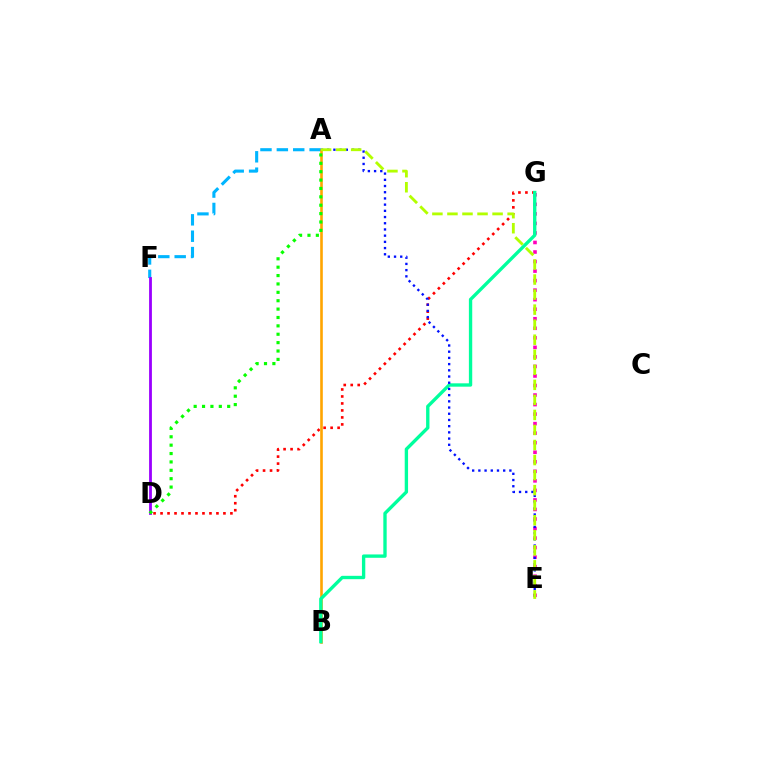{('A', 'F'): [{'color': '#00b5ff', 'line_style': 'dashed', 'thickness': 2.23}], ('D', 'G'): [{'color': '#ff0000', 'line_style': 'dotted', 'thickness': 1.9}], ('A', 'B'): [{'color': '#ffa500', 'line_style': 'solid', 'thickness': 1.88}], ('E', 'G'): [{'color': '#ff00bd', 'line_style': 'dotted', 'thickness': 2.59}], ('B', 'G'): [{'color': '#00ff9d', 'line_style': 'solid', 'thickness': 2.41}], ('A', 'E'): [{'color': '#0010ff', 'line_style': 'dotted', 'thickness': 1.69}, {'color': '#b3ff00', 'line_style': 'dashed', 'thickness': 2.04}], ('D', 'F'): [{'color': '#9b00ff', 'line_style': 'solid', 'thickness': 2.02}], ('A', 'D'): [{'color': '#08ff00', 'line_style': 'dotted', 'thickness': 2.28}]}